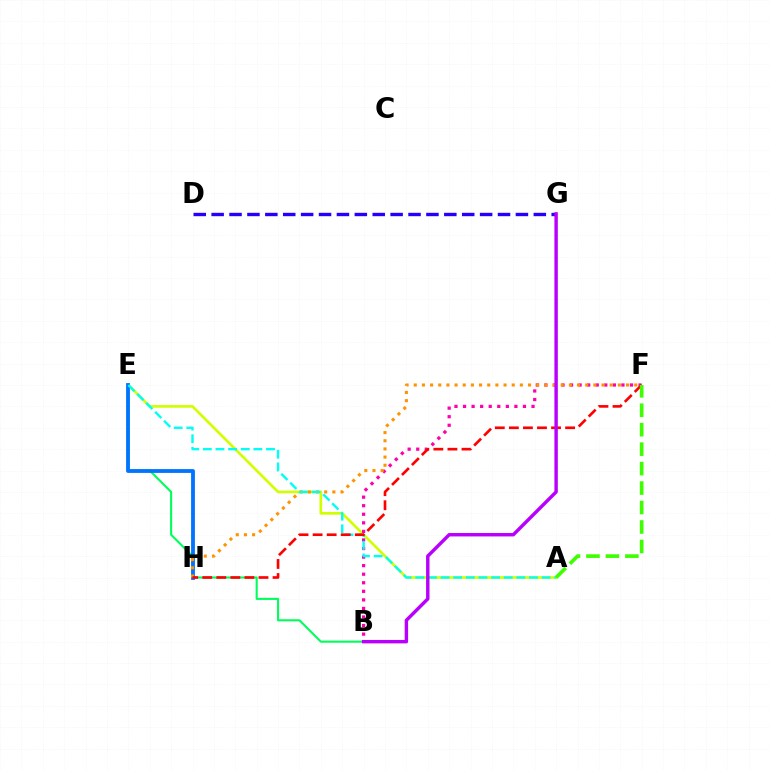{('A', 'E'): [{'color': '#d1ff00', 'line_style': 'solid', 'thickness': 1.92}, {'color': '#00fff6', 'line_style': 'dashed', 'thickness': 1.72}], ('B', 'F'): [{'color': '#ff00ac', 'line_style': 'dotted', 'thickness': 2.33}], ('B', 'E'): [{'color': '#00ff5c', 'line_style': 'solid', 'thickness': 1.51}], ('E', 'H'): [{'color': '#0074ff', 'line_style': 'solid', 'thickness': 2.75}], ('F', 'H'): [{'color': '#ff9400', 'line_style': 'dotted', 'thickness': 2.22}, {'color': '#ff0000', 'line_style': 'dashed', 'thickness': 1.91}], ('D', 'G'): [{'color': '#2500ff', 'line_style': 'dashed', 'thickness': 2.43}], ('B', 'G'): [{'color': '#b900ff', 'line_style': 'solid', 'thickness': 2.46}], ('A', 'F'): [{'color': '#3dff00', 'line_style': 'dashed', 'thickness': 2.64}]}